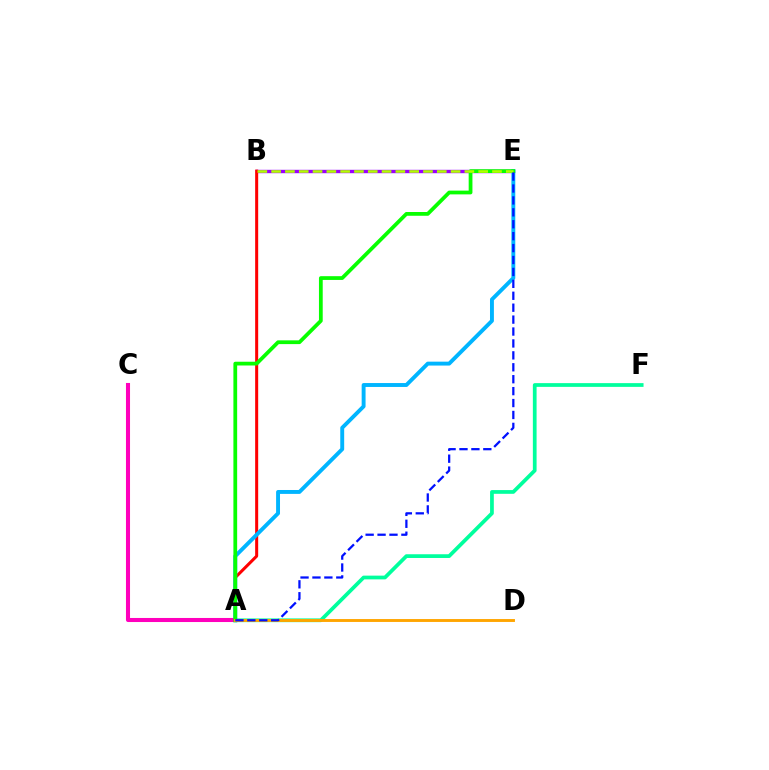{('B', 'E'): [{'color': '#9b00ff', 'line_style': 'solid', 'thickness': 2.44}, {'color': '#b3ff00', 'line_style': 'dashed', 'thickness': 1.88}], ('A', 'B'): [{'color': '#ff0000', 'line_style': 'solid', 'thickness': 2.18}], ('A', 'F'): [{'color': '#00ff9d', 'line_style': 'solid', 'thickness': 2.69}], ('A', 'E'): [{'color': '#00b5ff', 'line_style': 'solid', 'thickness': 2.81}, {'color': '#08ff00', 'line_style': 'solid', 'thickness': 2.71}, {'color': '#0010ff', 'line_style': 'dashed', 'thickness': 1.62}], ('A', 'C'): [{'color': '#ff00bd', 'line_style': 'solid', 'thickness': 2.92}], ('A', 'D'): [{'color': '#ffa500', 'line_style': 'solid', 'thickness': 2.09}]}